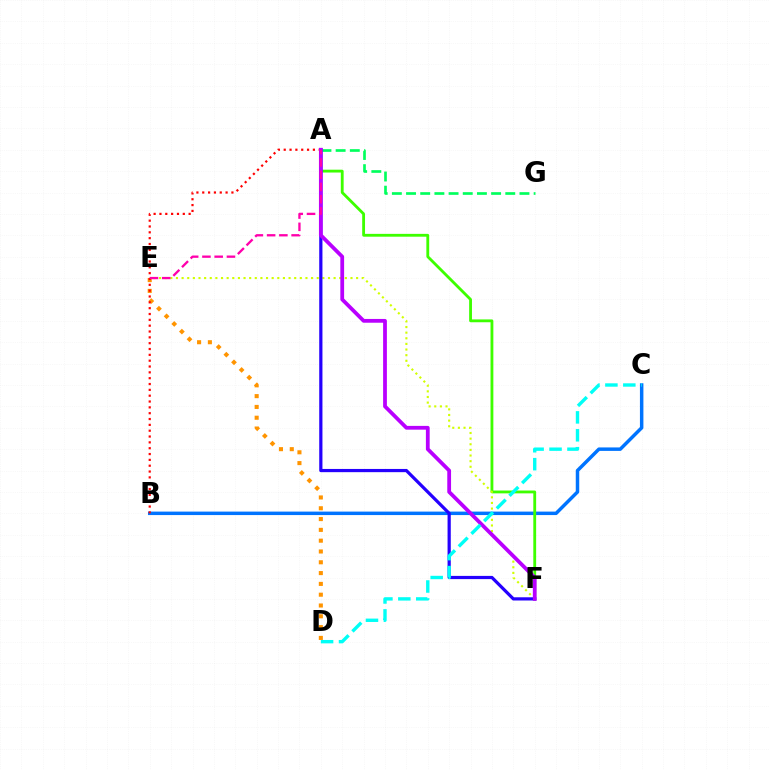{('B', 'C'): [{'color': '#0074ff', 'line_style': 'solid', 'thickness': 2.5}], ('A', 'F'): [{'color': '#3dff00', 'line_style': 'solid', 'thickness': 2.04}, {'color': '#2500ff', 'line_style': 'solid', 'thickness': 2.31}, {'color': '#b900ff', 'line_style': 'solid', 'thickness': 2.72}], ('A', 'G'): [{'color': '#00ff5c', 'line_style': 'dashed', 'thickness': 1.93}], ('D', 'E'): [{'color': '#ff9400', 'line_style': 'dotted', 'thickness': 2.94}], ('E', 'F'): [{'color': '#d1ff00', 'line_style': 'dotted', 'thickness': 1.53}], ('A', 'B'): [{'color': '#ff0000', 'line_style': 'dotted', 'thickness': 1.59}], ('A', 'E'): [{'color': '#ff00ac', 'line_style': 'dashed', 'thickness': 1.67}], ('C', 'D'): [{'color': '#00fff6', 'line_style': 'dashed', 'thickness': 2.43}]}